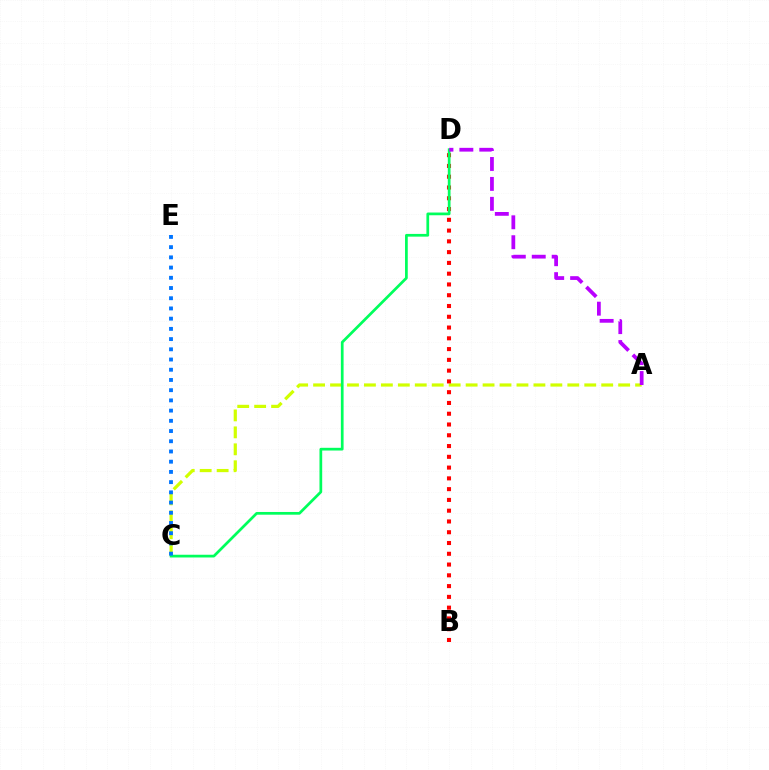{('A', 'C'): [{'color': '#d1ff00', 'line_style': 'dashed', 'thickness': 2.3}], ('B', 'D'): [{'color': '#ff0000', 'line_style': 'dotted', 'thickness': 2.93}], ('C', 'D'): [{'color': '#00ff5c', 'line_style': 'solid', 'thickness': 1.96}], ('A', 'D'): [{'color': '#b900ff', 'line_style': 'dashed', 'thickness': 2.71}], ('C', 'E'): [{'color': '#0074ff', 'line_style': 'dotted', 'thickness': 2.78}]}